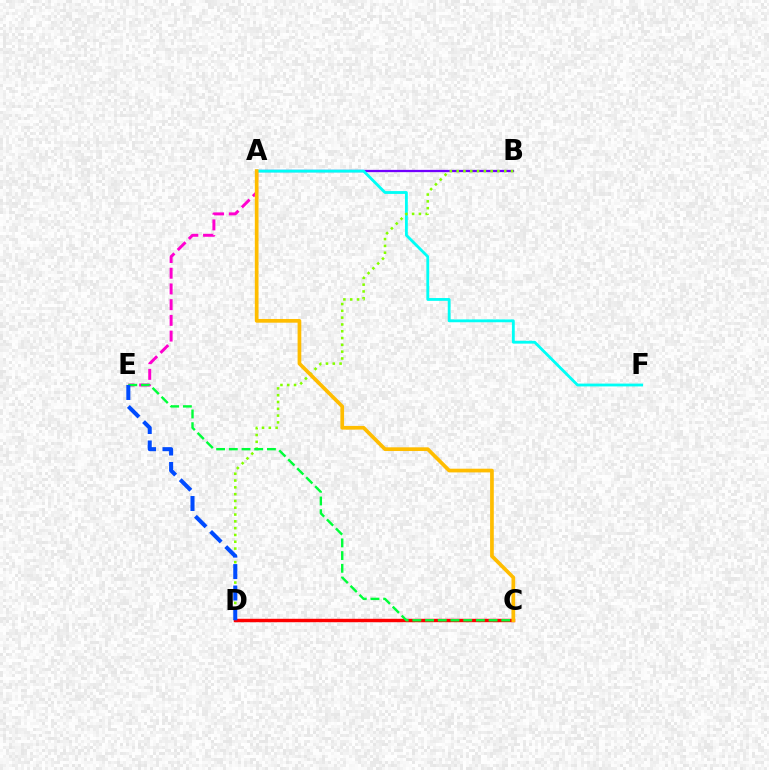{('A', 'E'): [{'color': '#ff00cf', 'line_style': 'dashed', 'thickness': 2.13}], ('A', 'B'): [{'color': '#7200ff', 'line_style': 'solid', 'thickness': 1.64}], ('C', 'D'): [{'color': '#ff0000', 'line_style': 'solid', 'thickness': 2.46}], ('A', 'F'): [{'color': '#00fff6', 'line_style': 'solid', 'thickness': 2.03}], ('B', 'D'): [{'color': '#84ff00', 'line_style': 'dotted', 'thickness': 1.85}], ('A', 'C'): [{'color': '#ffbd00', 'line_style': 'solid', 'thickness': 2.66}], ('C', 'E'): [{'color': '#00ff39', 'line_style': 'dashed', 'thickness': 1.72}], ('D', 'E'): [{'color': '#004bff', 'line_style': 'dashed', 'thickness': 2.91}]}